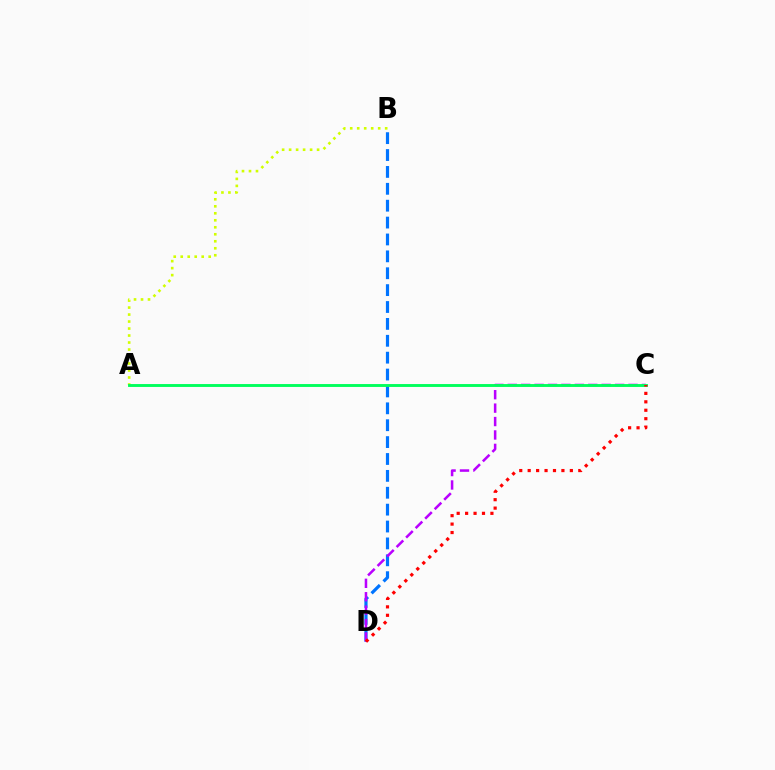{('B', 'D'): [{'color': '#0074ff', 'line_style': 'dashed', 'thickness': 2.29}], ('A', 'B'): [{'color': '#d1ff00', 'line_style': 'dotted', 'thickness': 1.9}], ('C', 'D'): [{'color': '#b900ff', 'line_style': 'dashed', 'thickness': 1.82}, {'color': '#ff0000', 'line_style': 'dotted', 'thickness': 2.29}], ('A', 'C'): [{'color': '#00ff5c', 'line_style': 'solid', 'thickness': 2.08}]}